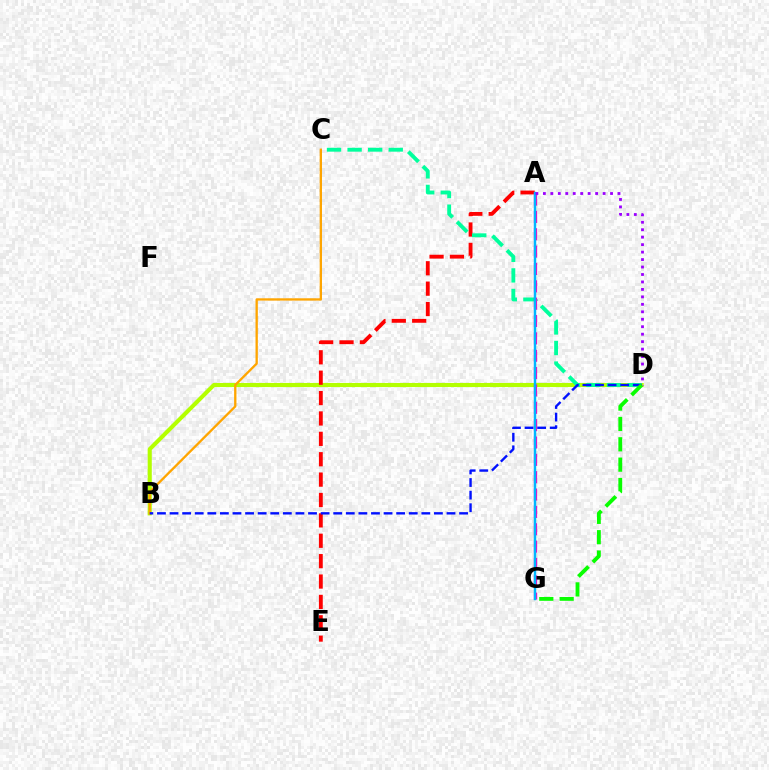{('B', 'D'): [{'color': '#b3ff00', 'line_style': 'solid', 'thickness': 2.96}, {'color': '#0010ff', 'line_style': 'dashed', 'thickness': 1.71}], ('A', 'E'): [{'color': '#ff0000', 'line_style': 'dashed', 'thickness': 2.77}], ('C', 'D'): [{'color': '#00ff9d', 'line_style': 'dashed', 'thickness': 2.79}], ('B', 'C'): [{'color': '#ffa500', 'line_style': 'solid', 'thickness': 1.67}], ('A', 'G'): [{'color': '#ff00bd', 'line_style': 'dashed', 'thickness': 2.36}, {'color': '#00b5ff', 'line_style': 'solid', 'thickness': 1.75}], ('A', 'D'): [{'color': '#9b00ff', 'line_style': 'dotted', 'thickness': 2.03}], ('D', 'G'): [{'color': '#08ff00', 'line_style': 'dashed', 'thickness': 2.76}]}